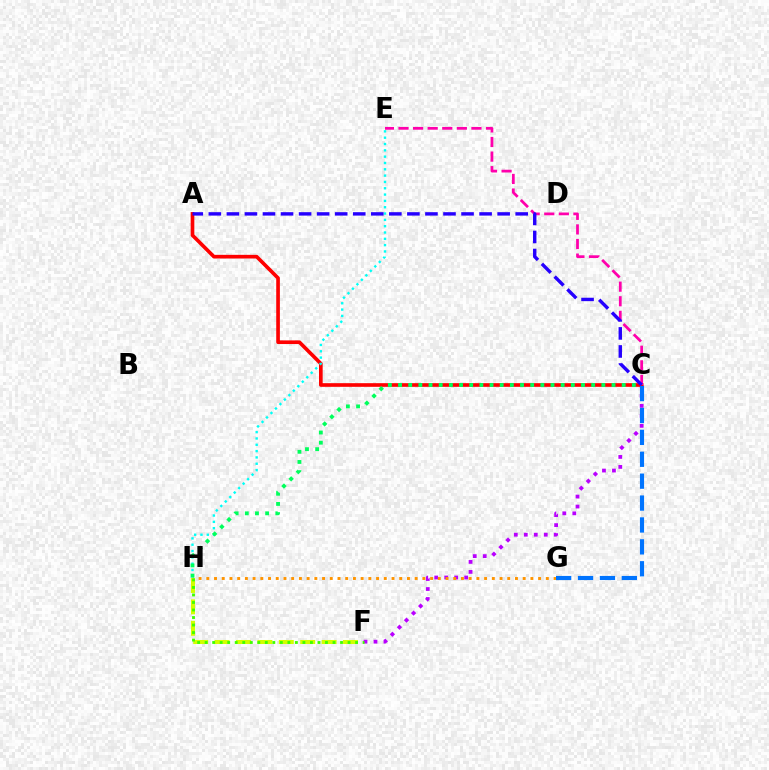{('C', 'F'): [{'color': '#b900ff', 'line_style': 'dotted', 'thickness': 2.71}], ('F', 'H'): [{'color': '#d1ff00', 'line_style': 'dashed', 'thickness': 2.91}, {'color': '#3dff00', 'line_style': 'dotted', 'thickness': 2.04}], ('A', 'C'): [{'color': '#ff0000', 'line_style': 'solid', 'thickness': 2.63}, {'color': '#2500ff', 'line_style': 'dashed', 'thickness': 2.45}], ('C', 'E'): [{'color': '#ff00ac', 'line_style': 'dashed', 'thickness': 1.98}], ('E', 'H'): [{'color': '#00fff6', 'line_style': 'dotted', 'thickness': 1.72}], ('G', 'H'): [{'color': '#ff9400', 'line_style': 'dotted', 'thickness': 2.1}], ('C', 'H'): [{'color': '#00ff5c', 'line_style': 'dotted', 'thickness': 2.76}], ('C', 'G'): [{'color': '#0074ff', 'line_style': 'dashed', 'thickness': 2.97}]}